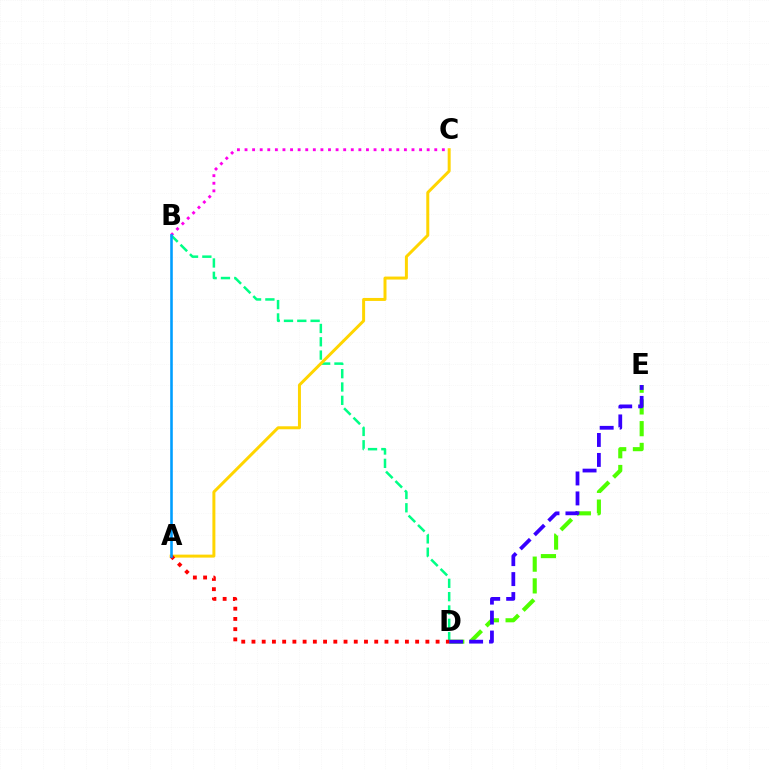{('D', 'E'): [{'color': '#4fff00', 'line_style': 'dashed', 'thickness': 2.95}, {'color': '#3700ff', 'line_style': 'dashed', 'thickness': 2.71}], ('B', 'C'): [{'color': '#ff00ed', 'line_style': 'dotted', 'thickness': 2.06}], ('B', 'D'): [{'color': '#00ff86', 'line_style': 'dashed', 'thickness': 1.81}], ('A', 'C'): [{'color': '#ffd500', 'line_style': 'solid', 'thickness': 2.15}], ('A', 'D'): [{'color': '#ff0000', 'line_style': 'dotted', 'thickness': 2.78}], ('A', 'B'): [{'color': '#009eff', 'line_style': 'solid', 'thickness': 1.86}]}